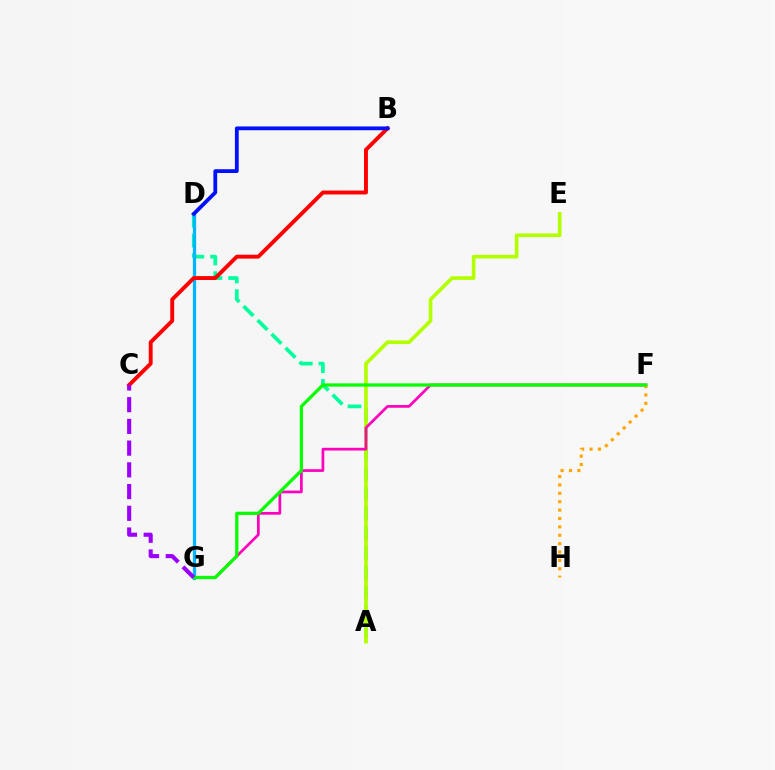{('A', 'D'): [{'color': '#00ff9d', 'line_style': 'dashed', 'thickness': 2.68}], ('A', 'E'): [{'color': '#b3ff00', 'line_style': 'solid', 'thickness': 2.64}], ('F', 'G'): [{'color': '#ff00bd', 'line_style': 'solid', 'thickness': 1.96}, {'color': '#08ff00', 'line_style': 'solid', 'thickness': 2.34}], ('D', 'G'): [{'color': '#00b5ff', 'line_style': 'solid', 'thickness': 2.35}], ('F', 'H'): [{'color': '#ffa500', 'line_style': 'dotted', 'thickness': 2.28}], ('B', 'C'): [{'color': '#ff0000', 'line_style': 'solid', 'thickness': 2.81}], ('B', 'D'): [{'color': '#0010ff', 'line_style': 'solid', 'thickness': 2.73}], ('C', 'G'): [{'color': '#9b00ff', 'line_style': 'dashed', 'thickness': 2.95}]}